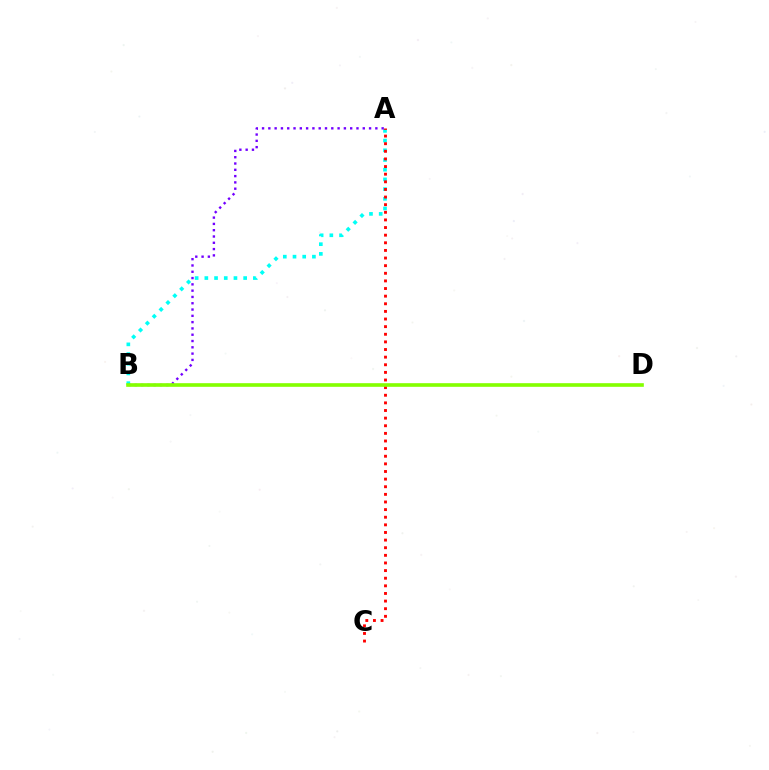{('A', 'B'): [{'color': '#00fff6', 'line_style': 'dotted', 'thickness': 2.64}, {'color': '#7200ff', 'line_style': 'dotted', 'thickness': 1.71}], ('A', 'C'): [{'color': '#ff0000', 'line_style': 'dotted', 'thickness': 2.07}], ('B', 'D'): [{'color': '#84ff00', 'line_style': 'solid', 'thickness': 2.61}]}